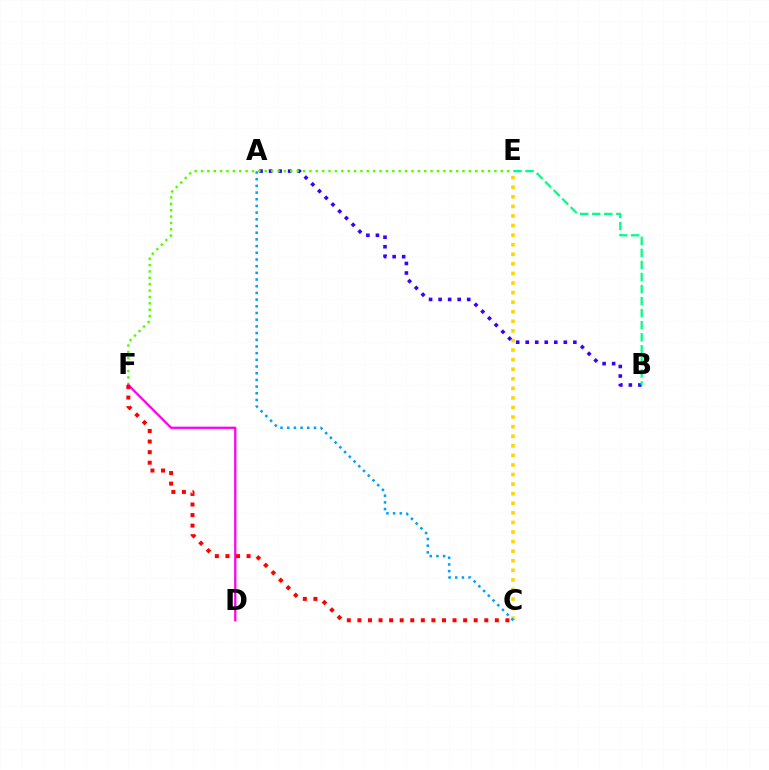{('C', 'E'): [{'color': '#ffd500', 'line_style': 'dotted', 'thickness': 2.6}], ('A', 'B'): [{'color': '#3700ff', 'line_style': 'dotted', 'thickness': 2.59}], ('B', 'E'): [{'color': '#00ff86', 'line_style': 'dashed', 'thickness': 1.64}], ('E', 'F'): [{'color': '#4fff00', 'line_style': 'dotted', 'thickness': 1.73}], ('D', 'F'): [{'color': '#ff00ed', 'line_style': 'solid', 'thickness': 1.64}], ('C', 'F'): [{'color': '#ff0000', 'line_style': 'dotted', 'thickness': 2.87}], ('A', 'C'): [{'color': '#009eff', 'line_style': 'dotted', 'thickness': 1.82}]}